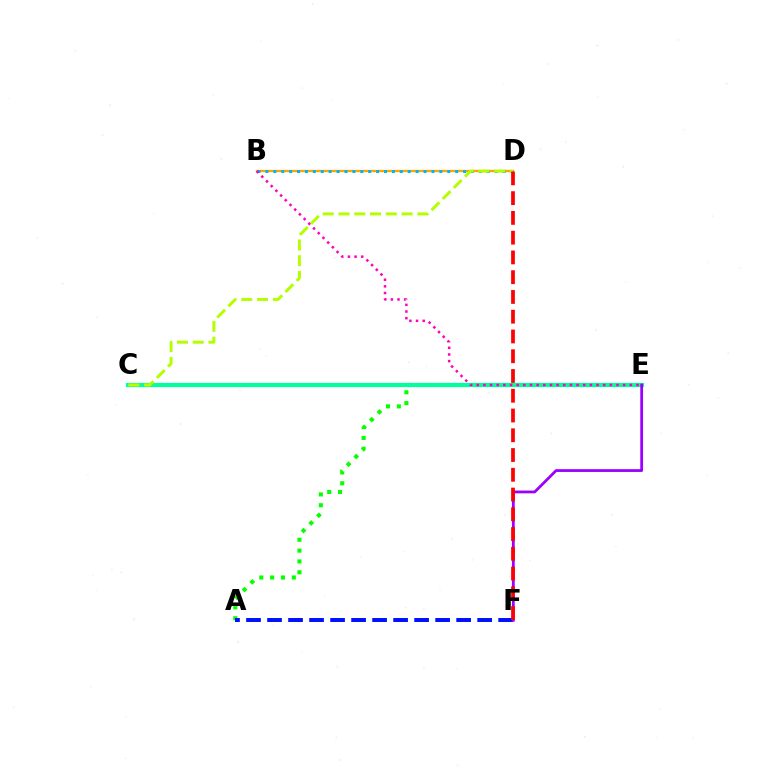{('B', 'D'): [{'color': '#ffa500', 'line_style': 'solid', 'thickness': 1.66}, {'color': '#00b5ff', 'line_style': 'dotted', 'thickness': 2.15}], ('A', 'E'): [{'color': '#08ff00', 'line_style': 'dotted', 'thickness': 2.95}], ('C', 'E'): [{'color': '#00ff9d', 'line_style': 'solid', 'thickness': 3.0}], ('A', 'F'): [{'color': '#0010ff', 'line_style': 'dashed', 'thickness': 2.85}], ('E', 'F'): [{'color': '#9b00ff', 'line_style': 'solid', 'thickness': 2.0}], ('B', 'E'): [{'color': '#ff00bd', 'line_style': 'dotted', 'thickness': 1.81}], ('C', 'D'): [{'color': '#b3ff00', 'line_style': 'dashed', 'thickness': 2.14}], ('D', 'F'): [{'color': '#ff0000', 'line_style': 'dashed', 'thickness': 2.68}]}